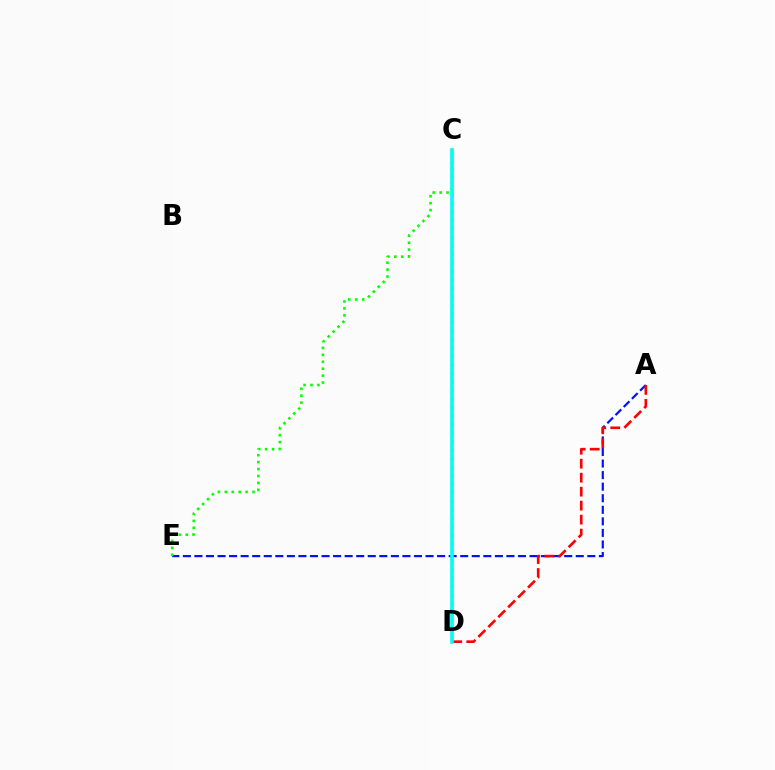{('A', 'E'): [{'color': '#0010ff', 'line_style': 'dashed', 'thickness': 1.57}], ('C', 'D'): [{'color': '#fcf500', 'line_style': 'dotted', 'thickness': 2.31}, {'color': '#ee00ff', 'line_style': 'solid', 'thickness': 1.65}, {'color': '#00fff6', 'line_style': 'solid', 'thickness': 2.57}], ('C', 'E'): [{'color': '#08ff00', 'line_style': 'dotted', 'thickness': 1.88}], ('A', 'D'): [{'color': '#ff0000', 'line_style': 'dashed', 'thickness': 1.9}]}